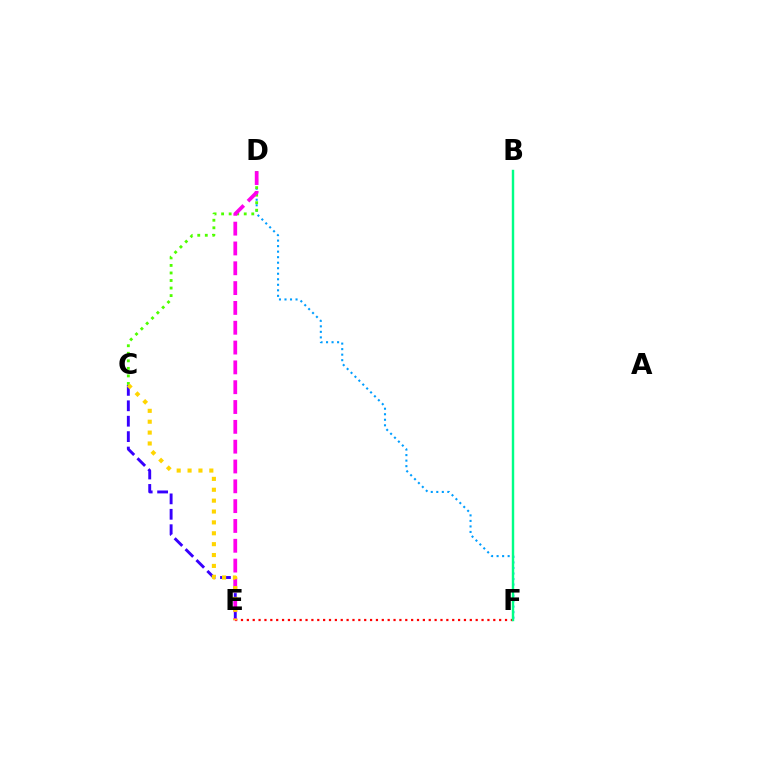{('C', 'E'): [{'color': '#3700ff', 'line_style': 'dashed', 'thickness': 2.09}, {'color': '#ffd500', 'line_style': 'dotted', 'thickness': 2.96}], ('D', 'F'): [{'color': '#009eff', 'line_style': 'dotted', 'thickness': 1.5}], ('C', 'D'): [{'color': '#4fff00', 'line_style': 'dotted', 'thickness': 2.05}], ('E', 'F'): [{'color': '#ff0000', 'line_style': 'dotted', 'thickness': 1.59}], ('D', 'E'): [{'color': '#ff00ed', 'line_style': 'dashed', 'thickness': 2.69}], ('B', 'F'): [{'color': '#00ff86', 'line_style': 'solid', 'thickness': 1.74}]}